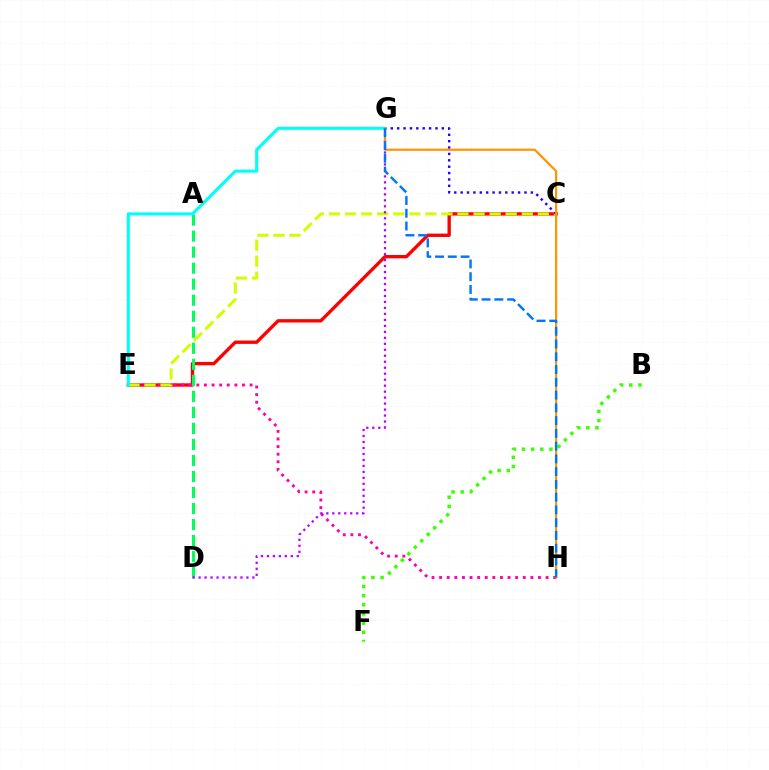{('C', 'E'): [{'color': '#ff0000', 'line_style': 'solid', 'thickness': 2.41}, {'color': '#d1ff00', 'line_style': 'dashed', 'thickness': 2.18}], ('B', 'F'): [{'color': '#3dff00', 'line_style': 'dotted', 'thickness': 2.49}], ('E', 'H'): [{'color': '#ff00ac', 'line_style': 'dotted', 'thickness': 2.07}], ('A', 'D'): [{'color': '#00ff5c', 'line_style': 'dashed', 'thickness': 2.18}], ('C', 'G'): [{'color': '#2500ff', 'line_style': 'dotted', 'thickness': 1.73}], ('D', 'G'): [{'color': '#b900ff', 'line_style': 'dotted', 'thickness': 1.62}], ('E', 'G'): [{'color': '#00fff6', 'line_style': 'solid', 'thickness': 2.23}], ('G', 'H'): [{'color': '#ff9400', 'line_style': 'solid', 'thickness': 1.57}, {'color': '#0074ff', 'line_style': 'dashed', 'thickness': 1.73}]}